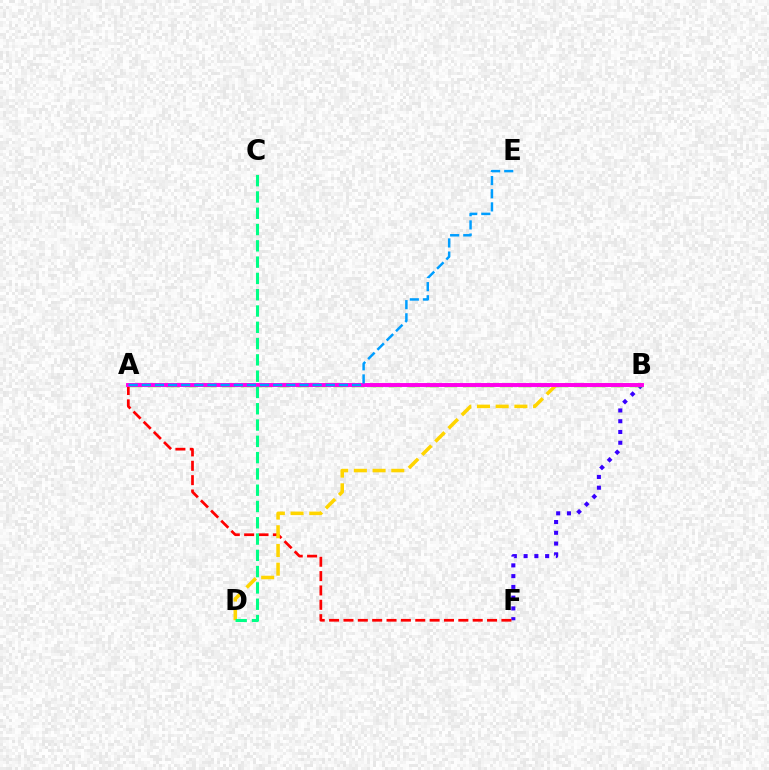{('B', 'F'): [{'color': '#3700ff', 'line_style': 'dotted', 'thickness': 2.92}], ('A', 'B'): [{'color': '#4fff00', 'line_style': 'dashed', 'thickness': 2.52}, {'color': '#ff00ed', 'line_style': 'solid', 'thickness': 2.82}], ('A', 'F'): [{'color': '#ff0000', 'line_style': 'dashed', 'thickness': 1.95}], ('B', 'D'): [{'color': '#ffd500', 'line_style': 'dashed', 'thickness': 2.54}], ('C', 'D'): [{'color': '#00ff86', 'line_style': 'dashed', 'thickness': 2.21}], ('A', 'E'): [{'color': '#009eff', 'line_style': 'dashed', 'thickness': 1.79}]}